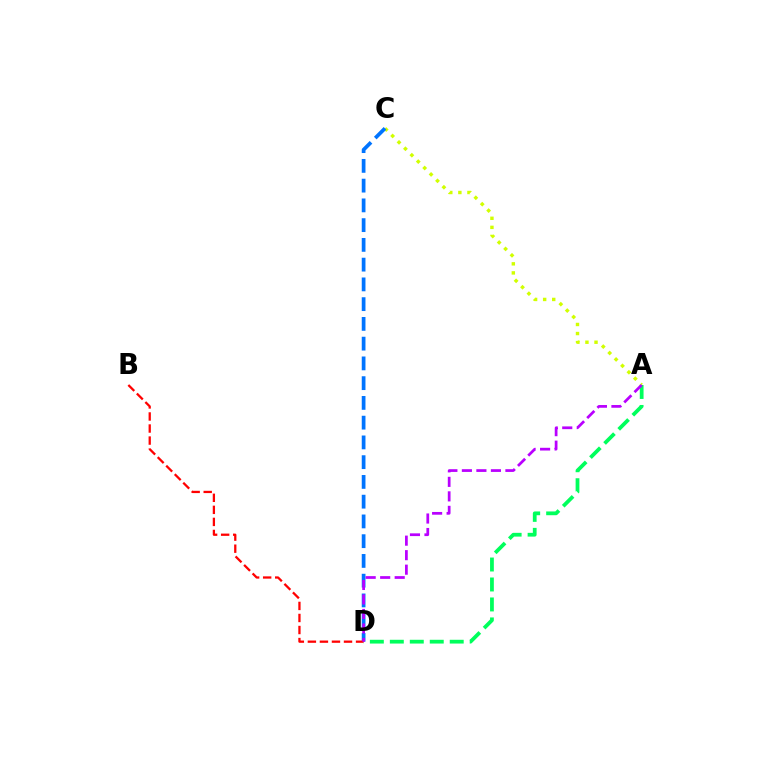{('A', 'C'): [{'color': '#d1ff00', 'line_style': 'dotted', 'thickness': 2.46}], ('A', 'D'): [{'color': '#00ff5c', 'line_style': 'dashed', 'thickness': 2.71}, {'color': '#b900ff', 'line_style': 'dashed', 'thickness': 1.97}], ('C', 'D'): [{'color': '#0074ff', 'line_style': 'dashed', 'thickness': 2.68}], ('B', 'D'): [{'color': '#ff0000', 'line_style': 'dashed', 'thickness': 1.64}]}